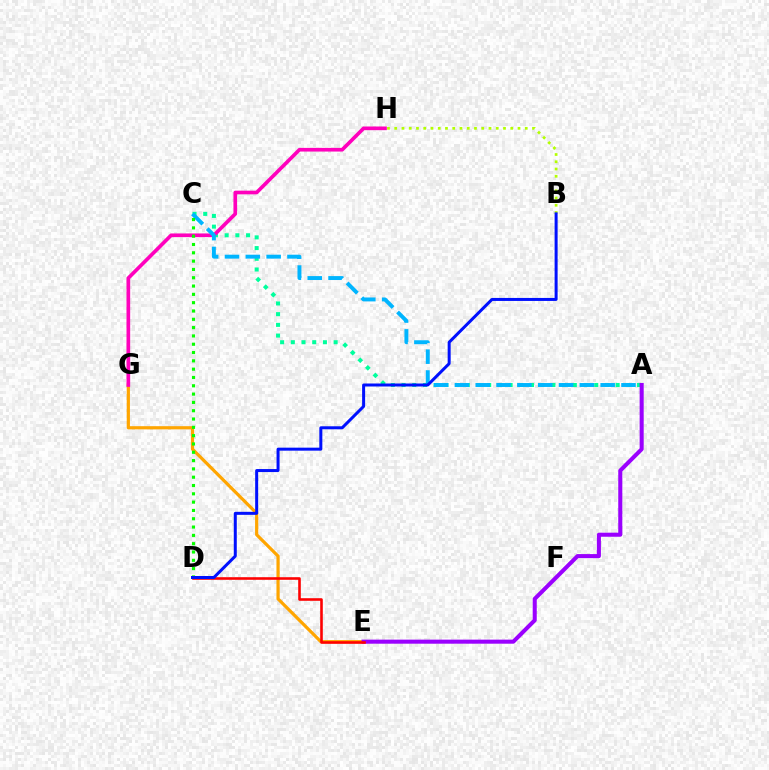{('E', 'G'): [{'color': '#ffa500', 'line_style': 'solid', 'thickness': 2.3}], ('A', 'C'): [{'color': '#00ff9d', 'line_style': 'dotted', 'thickness': 2.91}, {'color': '#00b5ff', 'line_style': 'dashed', 'thickness': 2.83}], ('G', 'H'): [{'color': '#ff00bd', 'line_style': 'solid', 'thickness': 2.64}], ('A', 'E'): [{'color': '#9b00ff', 'line_style': 'solid', 'thickness': 2.92}], ('B', 'H'): [{'color': '#b3ff00', 'line_style': 'dotted', 'thickness': 1.97}], ('D', 'E'): [{'color': '#ff0000', 'line_style': 'solid', 'thickness': 1.87}], ('C', 'D'): [{'color': '#08ff00', 'line_style': 'dotted', 'thickness': 2.26}], ('B', 'D'): [{'color': '#0010ff', 'line_style': 'solid', 'thickness': 2.16}]}